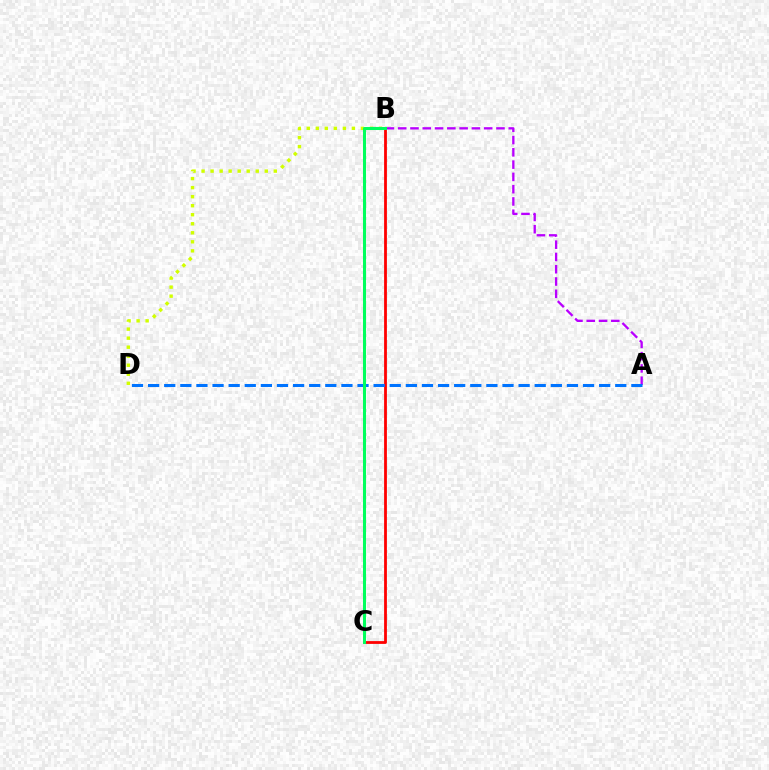{('B', 'D'): [{'color': '#d1ff00', 'line_style': 'dotted', 'thickness': 2.45}], ('B', 'C'): [{'color': '#ff0000', 'line_style': 'solid', 'thickness': 2.02}, {'color': '#00ff5c', 'line_style': 'solid', 'thickness': 2.19}], ('A', 'B'): [{'color': '#b900ff', 'line_style': 'dashed', 'thickness': 1.67}], ('A', 'D'): [{'color': '#0074ff', 'line_style': 'dashed', 'thickness': 2.19}]}